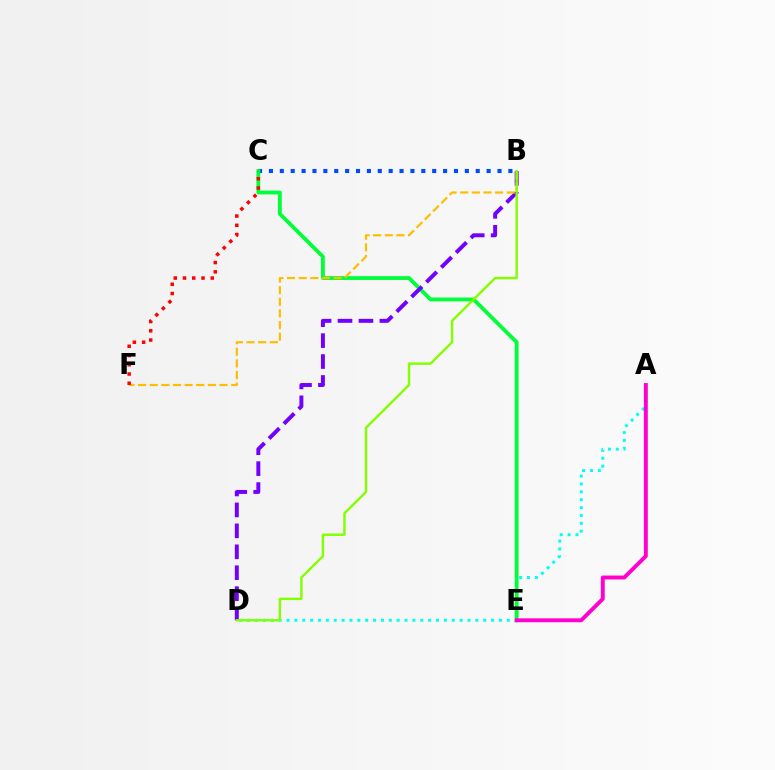{('A', 'D'): [{'color': '#00fff6', 'line_style': 'dotted', 'thickness': 2.14}], ('B', 'C'): [{'color': '#004bff', 'line_style': 'dotted', 'thickness': 2.96}], ('C', 'E'): [{'color': '#00ff39', 'line_style': 'solid', 'thickness': 2.75}], ('B', 'D'): [{'color': '#7200ff', 'line_style': 'dashed', 'thickness': 2.84}, {'color': '#84ff00', 'line_style': 'solid', 'thickness': 1.74}], ('B', 'F'): [{'color': '#ffbd00', 'line_style': 'dashed', 'thickness': 1.58}], ('A', 'E'): [{'color': '#ff00cf', 'line_style': 'solid', 'thickness': 2.81}], ('C', 'F'): [{'color': '#ff0000', 'line_style': 'dotted', 'thickness': 2.51}]}